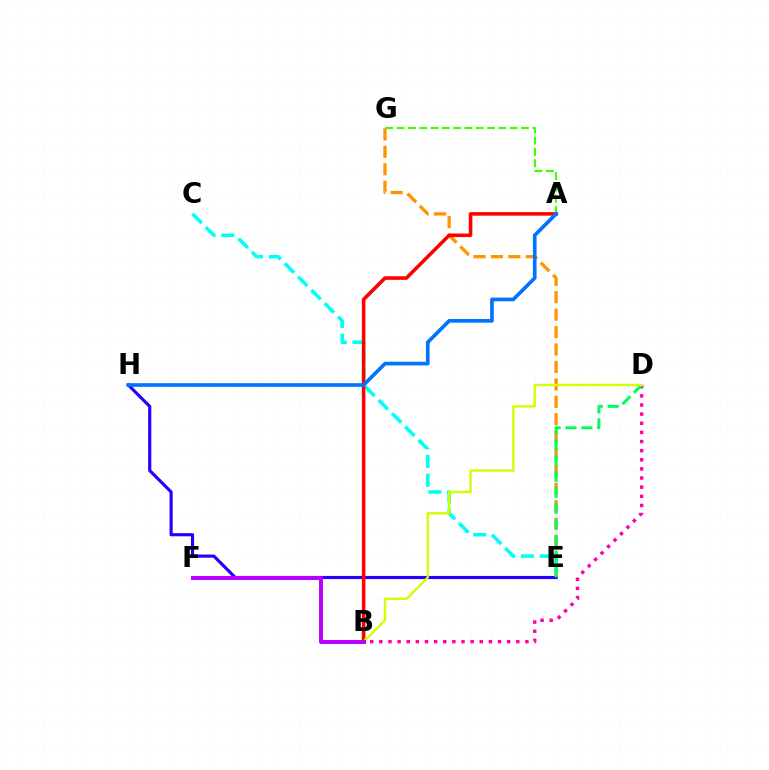{('B', 'D'): [{'color': '#ff00ac', 'line_style': 'dotted', 'thickness': 2.48}, {'color': '#d1ff00', 'line_style': 'solid', 'thickness': 1.71}], ('E', 'G'): [{'color': '#ff9400', 'line_style': 'dashed', 'thickness': 2.37}], ('A', 'G'): [{'color': '#3dff00', 'line_style': 'dashed', 'thickness': 1.54}], ('C', 'E'): [{'color': '#00fff6', 'line_style': 'dashed', 'thickness': 2.55}], ('E', 'H'): [{'color': '#2500ff', 'line_style': 'solid', 'thickness': 2.27}], ('A', 'B'): [{'color': '#ff0000', 'line_style': 'solid', 'thickness': 2.57}], ('D', 'E'): [{'color': '#00ff5c', 'line_style': 'dashed', 'thickness': 2.16}], ('A', 'H'): [{'color': '#0074ff', 'line_style': 'solid', 'thickness': 2.65}], ('B', 'F'): [{'color': '#b900ff', 'line_style': 'solid', 'thickness': 2.85}]}